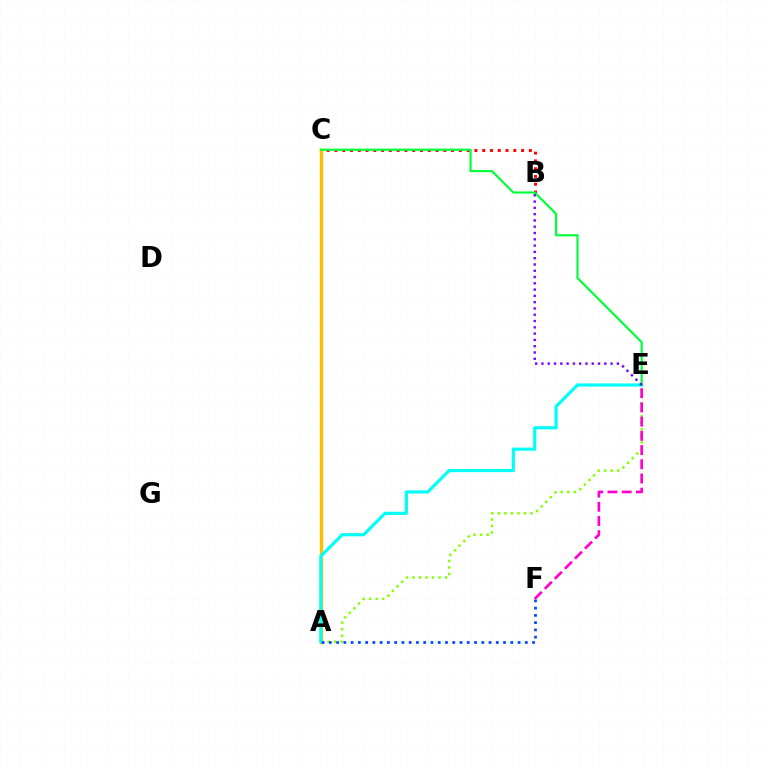{('A', 'E'): [{'color': '#84ff00', 'line_style': 'dotted', 'thickness': 1.77}, {'color': '#00fff6', 'line_style': 'solid', 'thickness': 2.28}], ('B', 'C'): [{'color': '#ff0000', 'line_style': 'dotted', 'thickness': 2.11}], ('A', 'C'): [{'color': '#ffbd00', 'line_style': 'solid', 'thickness': 2.44}], ('A', 'F'): [{'color': '#004bff', 'line_style': 'dotted', 'thickness': 1.97}], ('C', 'E'): [{'color': '#00ff39', 'line_style': 'solid', 'thickness': 1.56}], ('E', 'F'): [{'color': '#ff00cf', 'line_style': 'dashed', 'thickness': 1.93}], ('B', 'E'): [{'color': '#7200ff', 'line_style': 'dotted', 'thickness': 1.71}]}